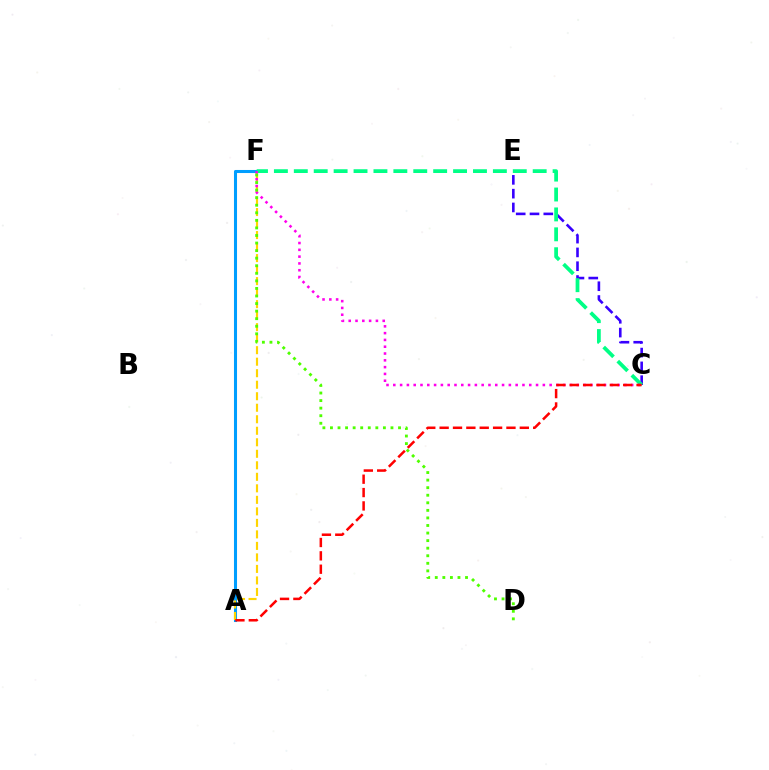{('A', 'F'): [{'color': '#009eff', 'line_style': 'solid', 'thickness': 2.2}, {'color': '#ffd500', 'line_style': 'dashed', 'thickness': 1.56}], ('C', 'E'): [{'color': '#3700ff', 'line_style': 'dashed', 'thickness': 1.87}], ('C', 'F'): [{'color': '#00ff86', 'line_style': 'dashed', 'thickness': 2.7}, {'color': '#ff00ed', 'line_style': 'dotted', 'thickness': 1.85}], ('D', 'F'): [{'color': '#4fff00', 'line_style': 'dotted', 'thickness': 2.05}], ('A', 'C'): [{'color': '#ff0000', 'line_style': 'dashed', 'thickness': 1.82}]}